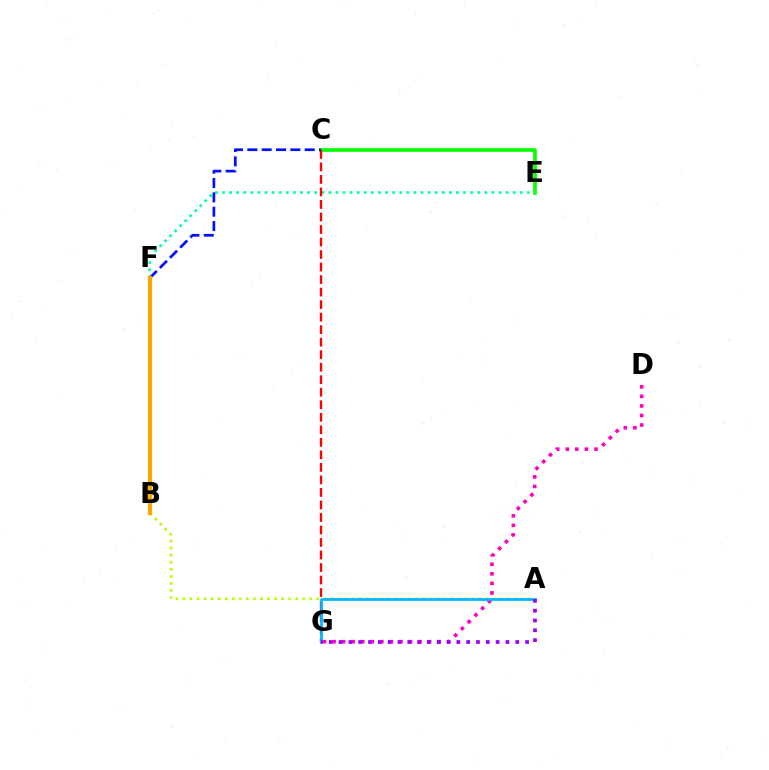{('D', 'G'): [{'color': '#ff00bd', 'line_style': 'dotted', 'thickness': 2.6}], ('C', 'E'): [{'color': '#08ff00', 'line_style': 'solid', 'thickness': 2.63}], ('A', 'B'): [{'color': '#b3ff00', 'line_style': 'dotted', 'thickness': 1.92}], ('E', 'F'): [{'color': '#00ff9d', 'line_style': 'dotted', 'thickness': 1.93}], ('C', 'G'): [{'color': '#ff0000', 'line_style': 'dashed', 'thickness': 1.7}], ('A', 'G'): [{'color': '#00b5ff', 'line_style': 'solid', 'thickness': 1.97}, {'color': '#9b00ff', 'line_style': 'dotted', 'thickness': 2.67}], ('C', 'F'): [{'color': '#0010ff', 'line_style': 'dashed', 'thickness': 1.95}], ('B', 'F'): [{'color': '#ffa500', 'line_style': 'solid', 'thickness': 2.98}]}